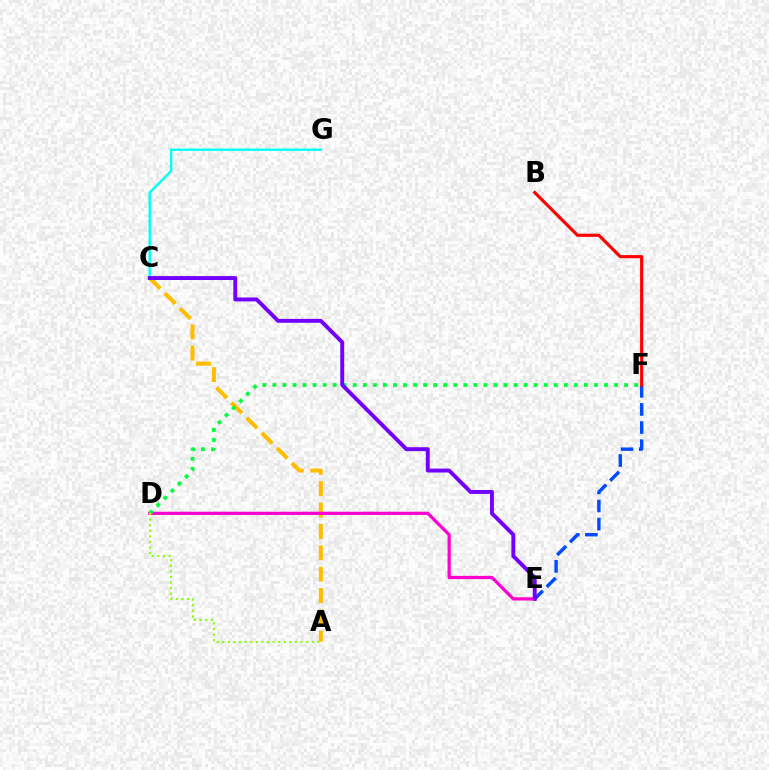{('A', 'C'): [{'color': '#ffbd00', 'line_style': 'dashed', 'thickness': 2.9}], ('E', 'F'): [{'color': '#004bff', 'line_style': 'dashed', 'thickness': 2.46}], ('D', 'E'): [{'color': '#ff00cf', 'line_style': 'solid', 'thickness': 2.32}], ('D', 'F'): [{'color': '#00ff39', 'line_style': 'dotted', 'thickness': 2.73}], ('B', 'F'): [{'color': '#ff0000', 'line_style': 'solid', 'thickness': 2.27}], ('C', 'G'): [{'color': '#00fff6', 'line_style': 'solid', 'thickness': 1.74}], ('C', 'E'): [{'color': '#7200ff', 'line_style': 'solid', 'thickness': 2.82}], ('A', 'D'): [{'color': '#84ff00', 'line_style': 'dotted', 'thickness': 1.52}]}